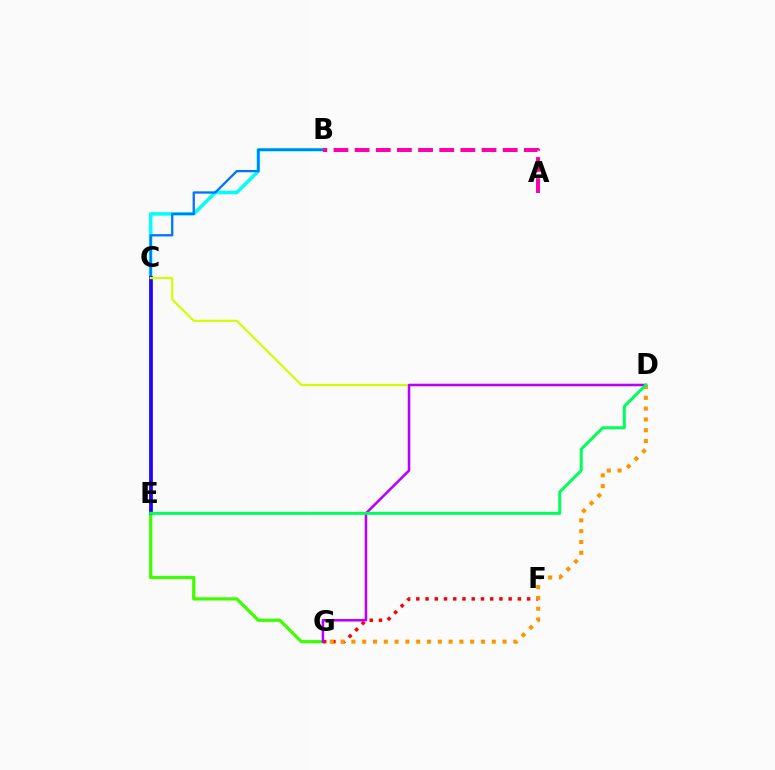{('B', 'C'): [{'color': '#00fff6', 'line_style': 'solid', 'thickness': 2.53}, {'color': '#0074ff', 'line_style': 'solid', 'thickness': 1.65}], ('C', 'G'): [{'color': '#3dff00', 'line_style': 'solid', 'thickness': 2.32}], ('F', 'G'): [{'color': '#ff0000', 'line_style': 'dotted', 'thickness': 2.51}], ('A', 'B'): [{'color': '#ff00ac', 'line_style': 'dashed', 'thickness': 2.87}], ('C', 'E'): [{'color': '#2500ff', 'line_style': 'solid', 'thickness': 2.66}], ('D', 'G'): [{'color': '#ff9400', 'line_style': 'dotted', 'thickness': 2.93}, {'color': '#b900ff', 'line_style': 'solid', 'thickness': 1.84}], ('C', 'D'): [{'color': '#d1ff00', 'line_style': 'solid', 'thickness': 1.56}], ('D', 'E'): [{'color': '#00ff5c', 'line_style': 'solid', 'thickness': 2.15}]}